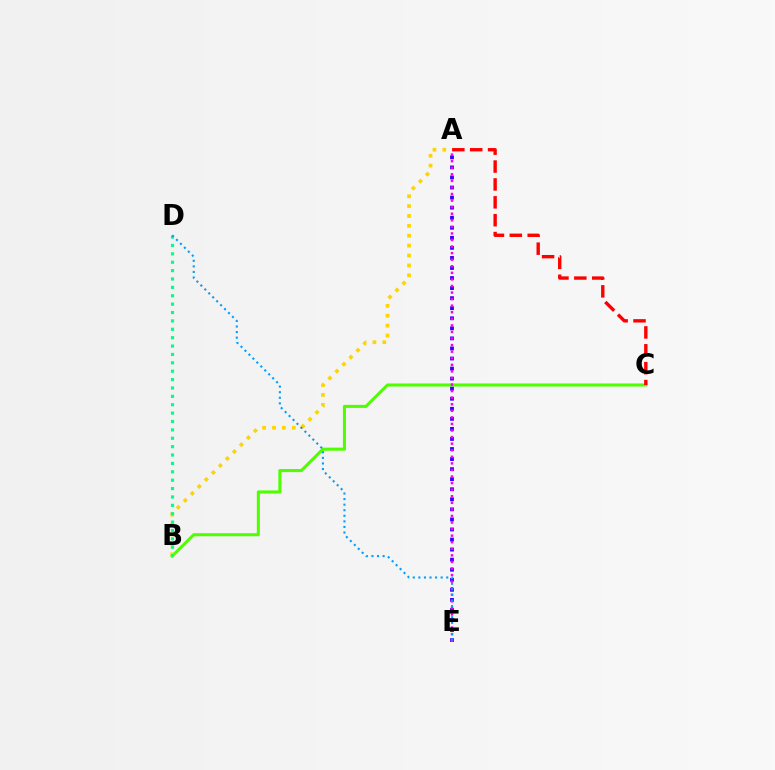{('B', 'C'): [{'color': '#4fff00', 'line_style': 'solid', 'thickness': 2.21}], ('A', 'B'): [{'color': '#ffd500', 'line_style': 'dotted', 'thickness': 2.69}], ('A', 'E'): [{'color': '#3700ff', 'line_style': 'dotted', 'thickness': 2.73}, {'color': '#ff00ed', 'line_style': 'dotted', 'thickness': 1.79}], ('B', 'D'): [{'color': '#00ff86', 'line_style': 'dotted', 'thickness': 2.28}], ('D', 'E'): [{'color': '#009eff', 'line_style': 'dotted', 'thickness': 1.51}], ('A', 'C'): [{'color': '#ff0000', 'line_style': 'dashed', 'thickness': 2.43}]}